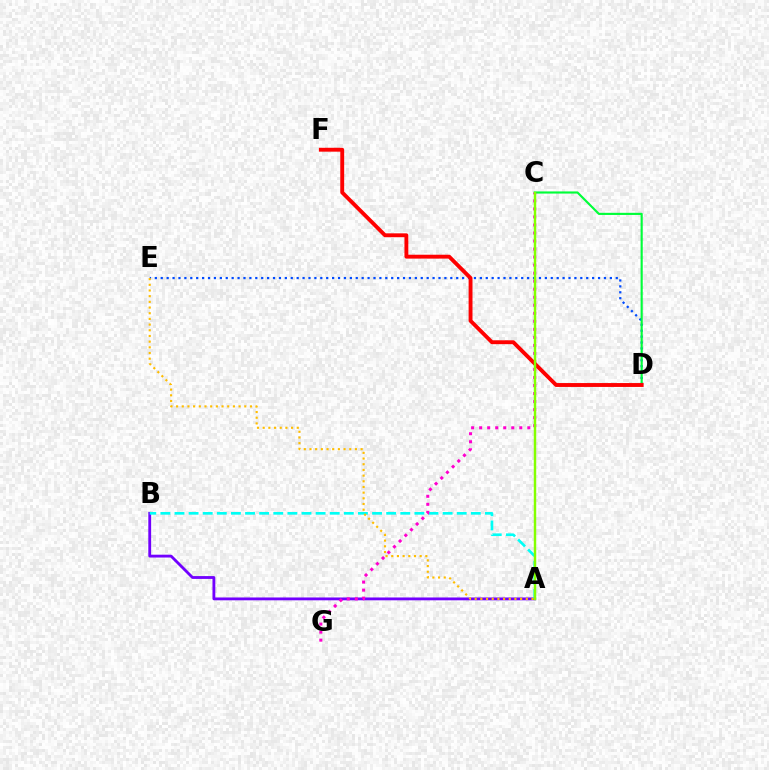{('A', 'B'): [{'color': '#7200ff', 'line_style': 'solid', 'thickness': 2.04}, {'color': '#00fff6', 'line_style': 'dashed', 'thickness': 1.92}], ('D', 'E'): [{'color': '#004bff', 'line_style': 'dotted', 'thickness': 1.61}], ('C', 'D'): [{'color': '#00ff39', 'line_style': 'solid', 'thickness': 1.54}], ('C', 'G'): [{'color': '#ff00cf', 'line_style': 'dotted', 'thickness': 2.18}], ('D', 'F'): [{'color': '#ff0000', 'line_style': 'solid', 'thickness': 2.8}], ('A', 'C'): [{'color': '#84ff00', 'line_style': 'solid', 'thickness': 1.76}], ('A', 'E'): [{'color': '#ffbd00', 'line_style': 'dotted', 'thickness': 1.54}]}